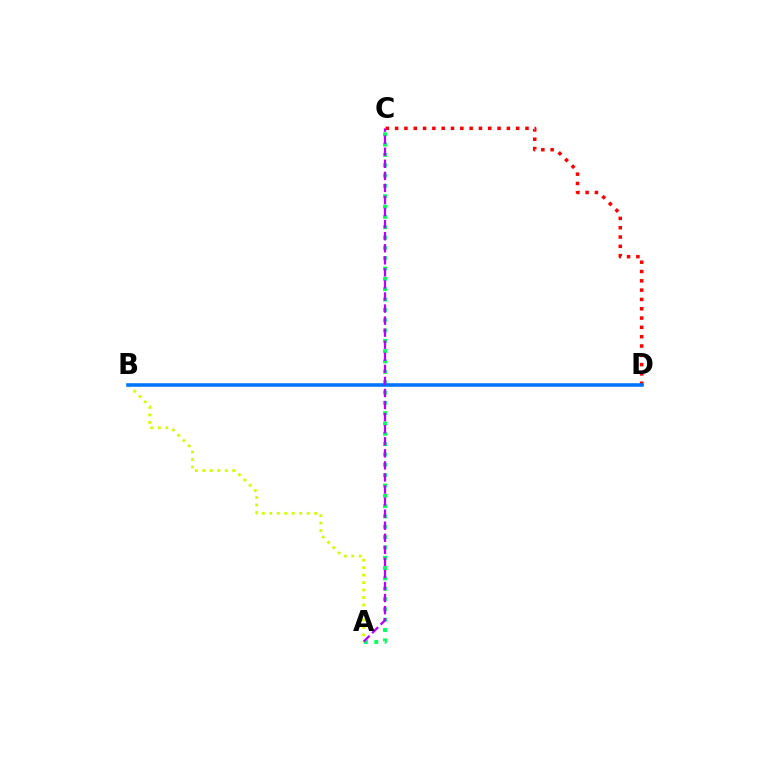{('A', 'C'): [{'color': '#00ff5c', 'line_style': 'dotted', 'thickness': 2.81}, {'color': '#b900ff', 'line_style': 'dashed', 'thickness': 1.64}], ('A', 'B'): [{'color': '#d1ff00', 'line_style': 'dotted', 'thickness': 2.03}], ('C', 'D'): [{'color': '#ff0000', 'line_style': 'dotted', 'thickness': 2.53}], ('B', 'D'): [{'color': '#0074ff', 'line_style': 'solid', 'thickness': 2.57}]}